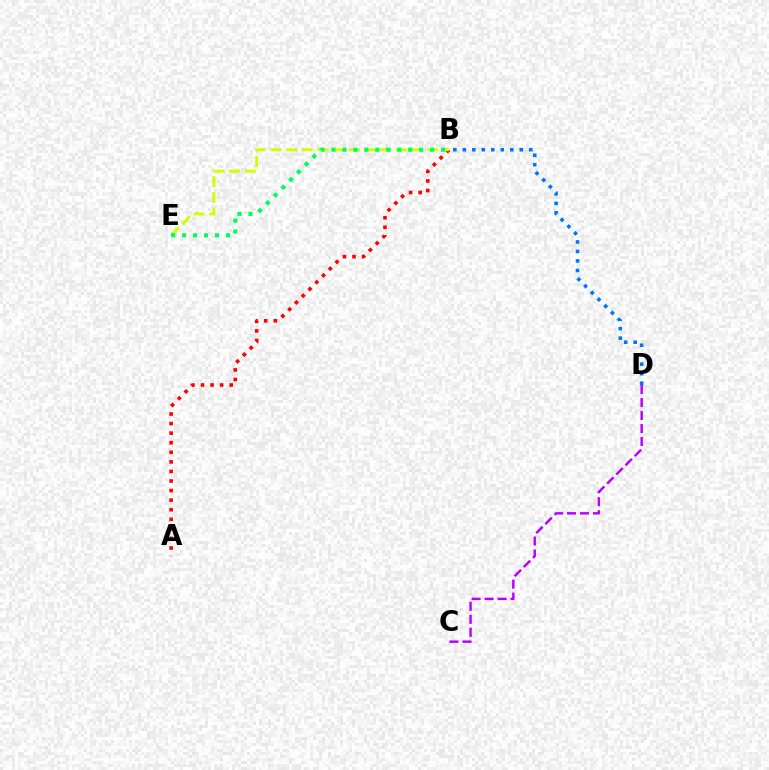{('C', 'D'): [{'color': '#b900ff', 'line_style': 'dashed', 'thickness': 1.76}], ('A', 'B'): [{'color': '#ff0000', 'line_style': 'dotted', 'thickness': 2.6}], ('B', 'E'): [{'color': '#d1ff00', 'line_style': 'dashed', 'thickness': 2.13}, {'color': '#00ff5c', 'line_style': 'dotted', 'thickness': 2.98}], ('B', 'D'): [{'color': '#0074ff', 'line_style': 'dotted', 'thickness': 2.58}]}